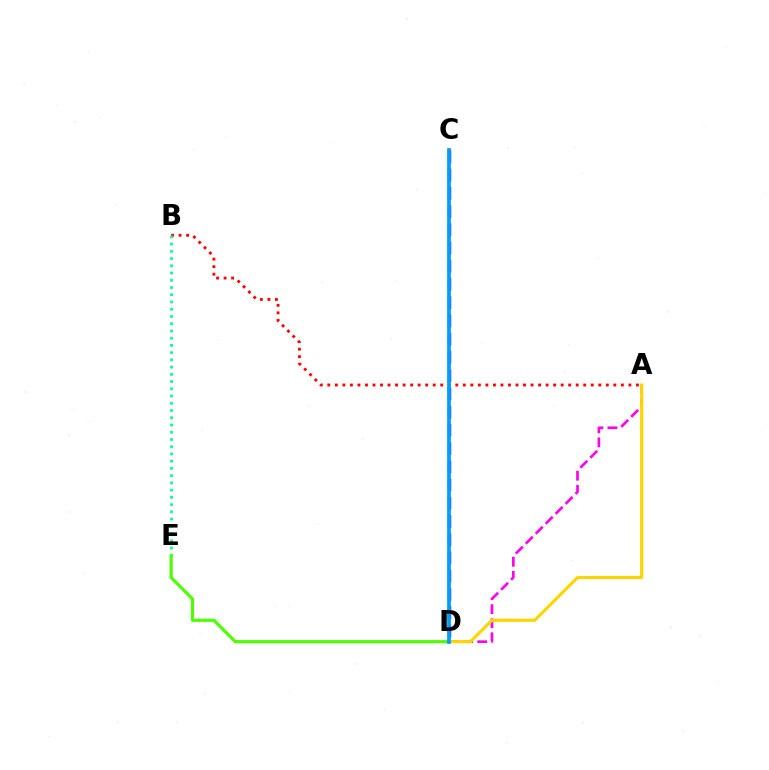{('A', 'D'): [{'color': '#ff00ed', 'line_style': 'dashed', 'thickness': 1.91}, {'color': '#ffd500', 'line_style': 'solid', 'thickness': 2.27}], ('A', 'B'): [{'color': '#ff0000', 'line_style': 'dotted', 'thickness': 2.04}], ('C', 'D'): [{'color': '#3700ff', 'line_style': 'dashed', 'thickness': 2.48}, {'color': '#009eff', 'line_style': 'solid', 'thickness': 2.69}], ('B', 'E'): [{'color': '#00ff86', 'line_style': 'dotted', 'thickness': 1.97}], ('D', 'E'): [{'color': '#4fff00', 'line_style': 'solid', 'thickness': 2.27}]}